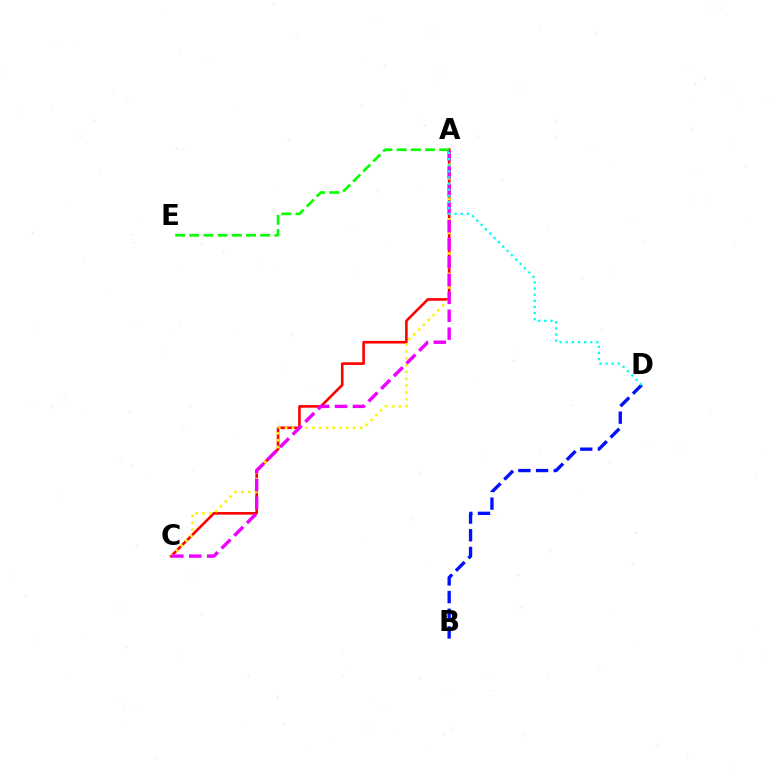{('A', 'C'): [{'color': '#ff0000', 'line_style': 'solid', 'thickness': 1.88}, {'color': '#fcf500', 'line_style': 'dotted', 'thickness': 1.85}, {'color': '#ee00ff', 'line_style': 'dashed', 'thickness': 2.43}], ('A', 'E'): [{'color': '#08ff00', 'line_style': 'dashed', 'thickness': 1.93}], ('B', 'D'): [{'color': '#0010ff', 'line_style': 'dashed', 'thickness': 2.4}], ('A', 'D'): [{'color': '#00fff6', 'line_style': 'dotted', 'thickness': 1.66}]}